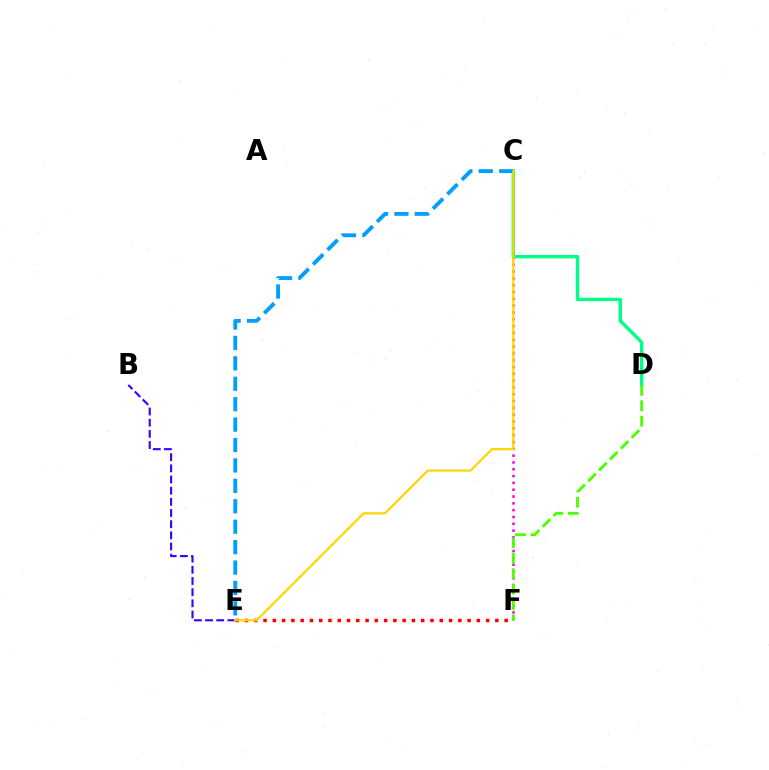{('B', 'E'): [{'color': '#3700ff', 'line_style': 'dashed', 'thickness': 1.52}], ('C', 'F'): [{'color': '#ff00ed', 'line_style': 'dotted', 'thickness': 1.85}], ('E', 'F'): [{'color': '#ff0000', 'line_style': 'dotted', 'thickness': 2.52}], ('C', 'D'): [{'color': '#00ff86', 'line_style': 'solid', 'thickness': 2.45}], ('C', 'E'): [{'color': '#009eff', 'line_style': 'dashed', 'thickness': 2.77}, {'color': '#ffd500', 'line_style': 'solid', 'thickness': 1.58}], ('D', 'F'): [{'color': '#4fff00', 'line_style': 'dashed', 'thickness': 2.09}]}